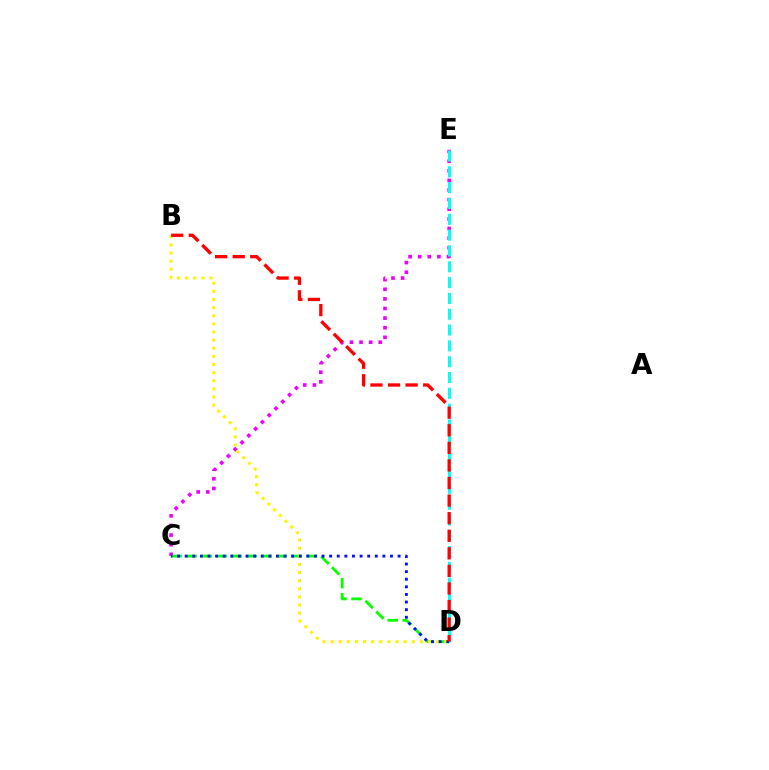{('C', 'E'): [{'color': '#ee00ff', 'line_style': 'dotted', 'thickness': 2.61}], ('D', 'E'): [{'color': '#00fff6', 'line_style': 'dashed', 'thickness': 2.15}], ('C', 'D'): [{'color': '#08ff00', 'line_style': 'dashed', 'thickness': 2.04}, {'color': '#0010ff', 'line_style': 'dotted', 'thickness': 2.07}], ('B', 'D'): [{'color': '#fcf500', 'line_style': 'dotted', 'thickness': 2.21}, {'color': '#ff0000', 'line_style': 'dashed', 'thickness': 2.39}]}